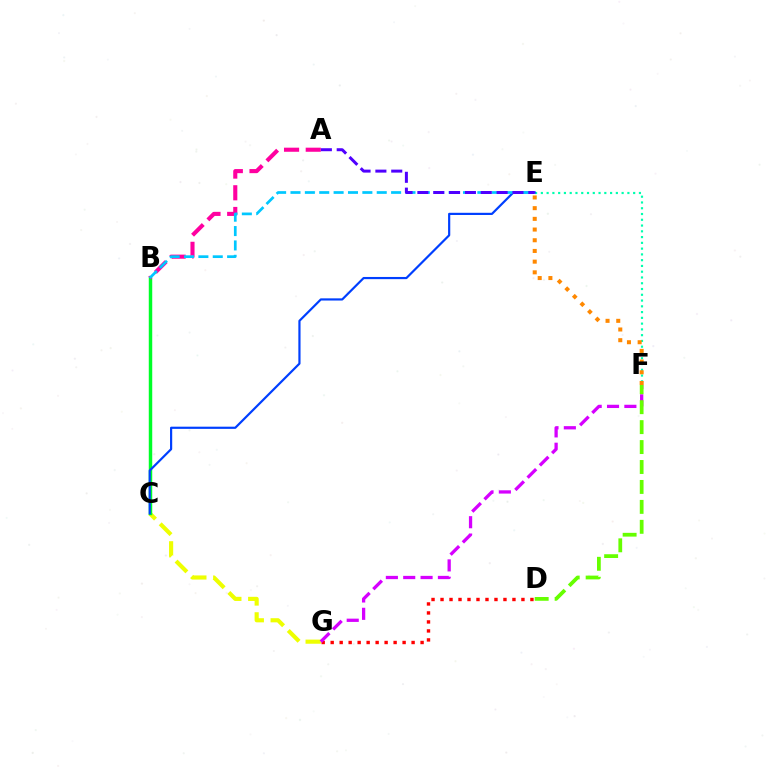{('C', 'G'): [{'color': '#eeff00', 'line_style': 'dashed', 'thickness': 2.98}], ('B', 'C'): [{'color': '#00ff27', 'line_style': 'solid', 'thickness': 2.49}], ('D', 'G'): [{'color': '#ff0000', 'line_style': 'dotted', 'thickness': 2.44}], ('E', 'F'): [{'color': '#00ffaf', 'line_style': 'dotted', 'thickness': 1.57}, {'color': '#ff8800', 'line_style': 'dotted', 'thickness': 2.91}], ('F', 'G'): [{'color': '#d600ff', 'line_style': 'dashed', 'thickness': 2.36}], ('C', 'E'): [{'color': '#003fff', 'line_style': 'solid', 'thickness': 1.57}], ('A', 'B'): [{'color': '#ff00a0', 'line_style': 'dashed', 'thickness': 2.95}], ('D', 'F'): [{'color': '#66ff00', 'line_style': 'dashed', 'thickness': 2.71}], ('B', 'E'): [{'color': '#00c7ff', 'line_style': 'dashed', 'thickness': 1.95}], ('A', 'E'): [{'color': '#4f00ff', 'line_style': 'dashed', 'thickness': 2.15}]}